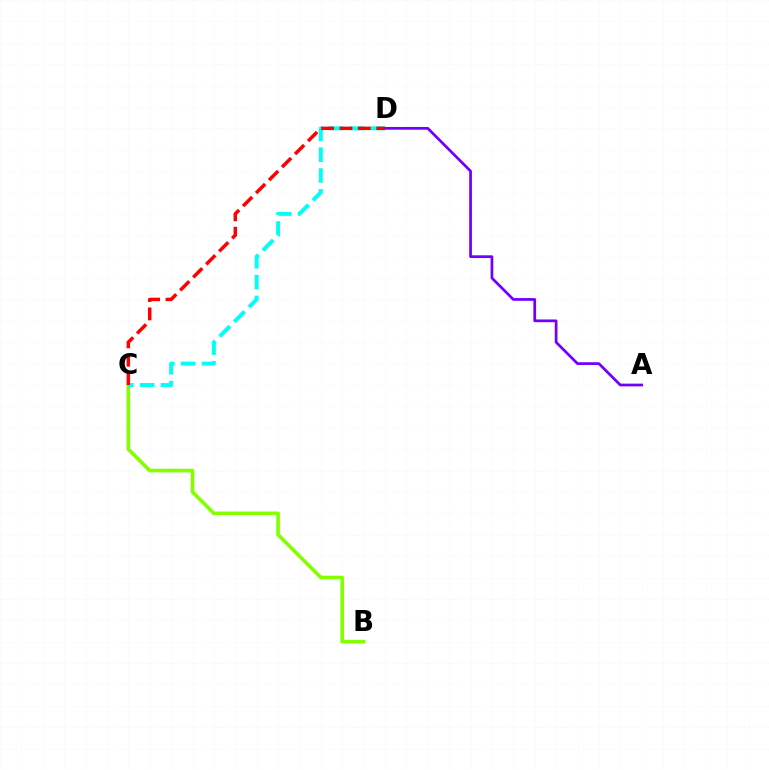{('A', 'D'): [{'color': '#7200ff', 'line_style': 'solid', 'thickness': 1.97}], ('B', 'C'): [{'color': '#84ff00', 'line_style': 'solid', 'thickness': 2.62}], ('C', 'D'): [{'color': '#00fff6', 'line_style': 'dashed', 'thickness': 2.83}, {'color': '#ff0000', 'line_style': 'dashed', 'thickness': 2.5}]}